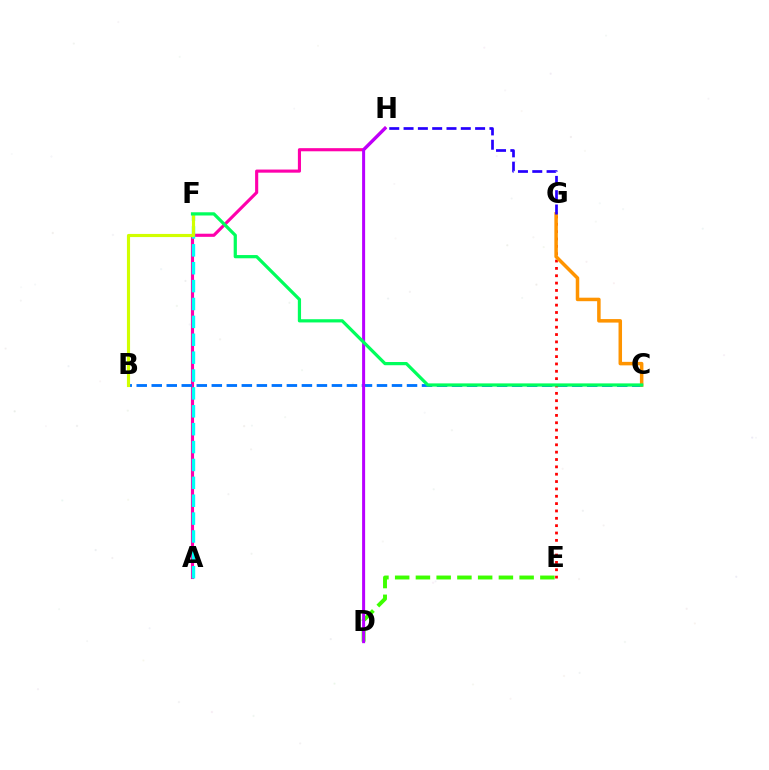{('D', 'E'): [{'color': '#3dff00', 'line_style': 'dashed', 'thickness': 2.82}], ('A', 'H'): [{'color': '#ff00ac', 'line_style': 'solid', 'thickness': 2.25}], ('B', 'C'): [{'color': '#0074ff', 'line_style': 'dashed', 'thickness': 2.04}], ('A', 'F'): [{'color': '#00fff6', 'line_style': 'dashed', 'thickness': 2.43}], ('B', 'F'): [{'color': '#d1ff00', 'line_style': 'solid', 'thickness': 2.25}], ('E', 'G'): [{'color': '#ff0000', 'line_style': 'dotted', 'thickness': 2.0}], ('C', 'G'): [{'color': '#ff9400', 'line_style': 'solid', 'thickness': 2.52}], ('G', 'H'): [{'color': '#2500ff', 'line_style': 'dashed', 'thickness': 1.94}], ('D', 'H'): [{'color': '#b900ff', 'line_style': 'solid', 'thickness': 2.17}], ('C', 'F'): [{'color': '#00ff5c', 'line_style': 'solid', 'thickness': 2.32}]}